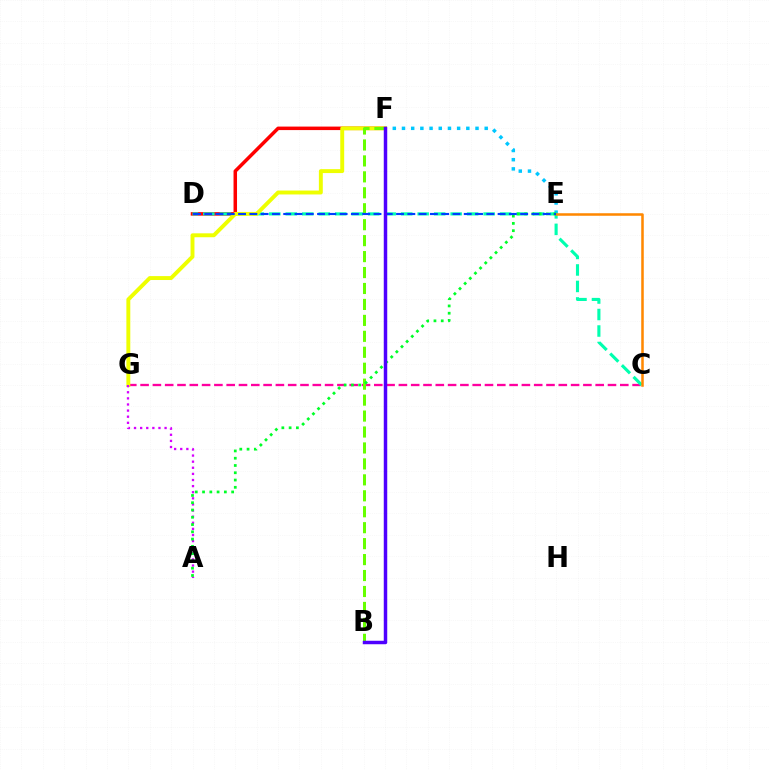{('D', 'F'): [{'color': '#ff0000', 'line_style': 'solid', 'thickness': 2.52}], ('E', 'F'): [{'color': '#00c7ff', 'line_style': 'dotted', 'thickness': 2.5}], ('C', 'G'): [{'color': '#ff00a0', 'line_style': 'dashed', 'thickness': 1.67}], ('C', 'D'): [{'color': '#00ffaf', 'line_style': 'dashed', 'thickness': 2.24}], ('F', 'G'): [{'color': '#eeff00', 'line_style': 'solid', 'thickness': 2.82}], ('B', 'F'): [{'color': '#66ff00', 'line_style': 'dashed', 'thickness': 2.17}, {'color': '#4f00ff', 'line_style': 'solid', 'thickness': 2.5}], ('C', 'E'): [{'color': '#ff8800', 'line_style': 'solid', 'thickness': 1.82}], ('A', 'G'): [{'color': '#d600ff', 'line_style': 'dotted', 'thickness': 1.66}], ('A', 'E'): [{'color': '#00ff27', 'line_style': 'dotted', 'thickness': 1.98}], ('D', 'E'): [{'color': '#003fff', 'line_style': 'dashed', 'thickness': 1.53}]}